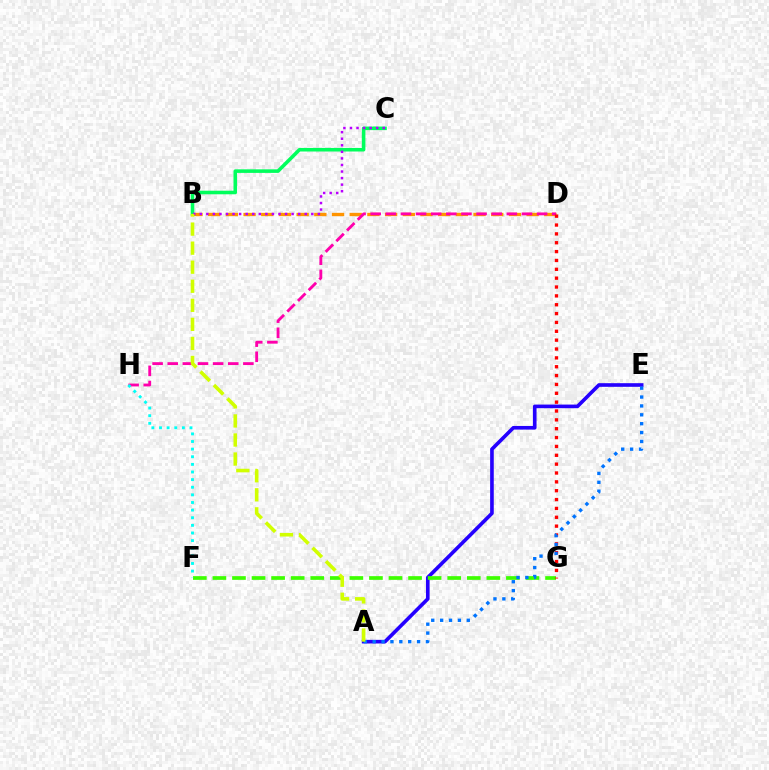{('A', 'E'): [{'color': '#2500ff', 'line_style': 'solid', 'thickness': 2.61}, {'color': '#0074ff', 'line_style': 'dotted', 'thickness': 2.41}], ('B', 'D'): [{'color': '#ff9400', 'line_style': 'dashed', 'thickness': 2.4}], ('B', 'C'): [{'color': '#00ff5c', 'line_style': 'solid', 'thickness': 2.57}, {'color': '#b900ff', 'line_style': 'dotted', 'thickness': 1.78}], ('D', 'H'): [{'color': '#ff00ac', 'line_style': 'dashed', 'thickness': 2.06}], ('F', 'G'): [{'color': '#3dff00', 'line_style': 'dashed', 'thickness': 2.66}], ('F', 'H'): [{'color': '#00fff6', 'line_style': 'dotted', 'thickness': 2.07}], ('D', 'G'): [{'color': '#ff0000', 'line_style': 'dotted', 'thickness': 2.41}], ('A', 'B'): [{'color': '#d1ff00', 'line_style': 'dashed', 'thickness': 2.59}]}